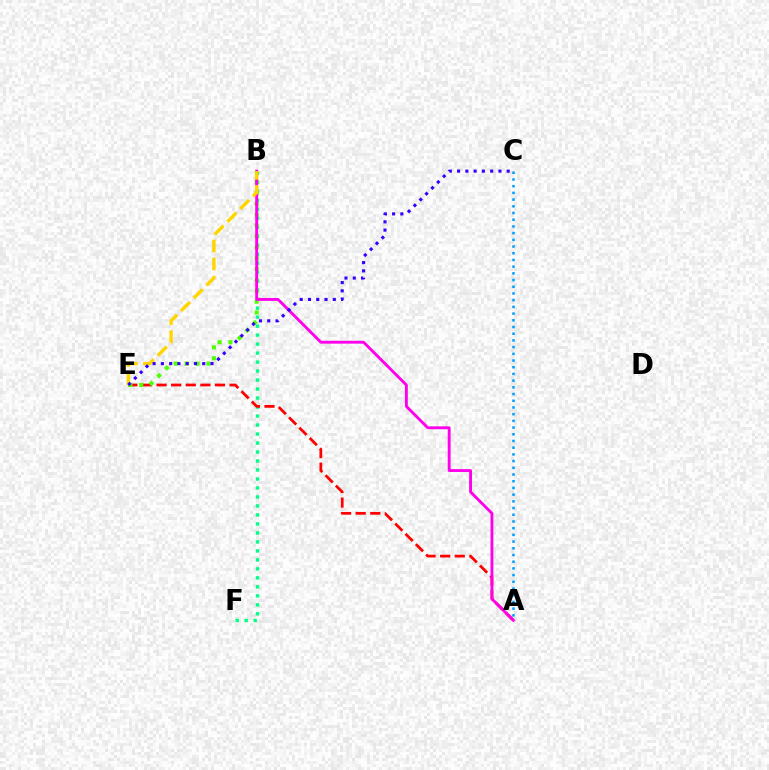{('A', 'C'): [{'color': '#009eff', 'line_style': 'dotted', 'thickness': 1.82}], ('B', 'F'): [{'color': '#00ff86', 'line_style': 'dotted', 'thickness': 2.44}], ('A', 'E'): [{'color': '#ff0000', 'line_style': 'dashed', 'thickness': 1.98}], ('B', 'E'): [{'color': '#4fff00', 'line_style': 'dotted', 'thickness': 2.95}, {'color': '#ffd500', 'line_style': 'dashed', 'thickness': 2.45}], ('A', 'B'): [{'color': '#ff00ed', 'line_style': 'solid', 'thickness': 2.06}], ('C', 'E'): [{'color': '#3700ff', 'line_style': 'dotted', 'thickness': 2.25}]}